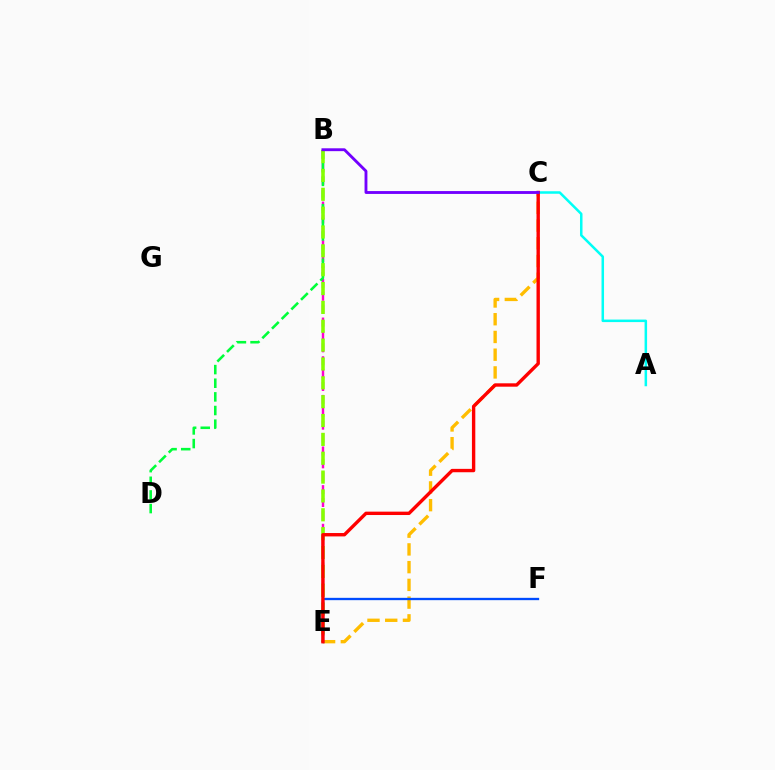{('B', 'E'): [{'color': '#ff00cf', 'line_style': 'dashed', 'thickness': 1.75}, {'color': '#84ff00', 'line_style': 'dashed', 'thickness': 2.56}], ('B', 'D'): [{'color': '#00ff39', 'line_style': 'dashed', 'thickness': 1.85}], ('C', 'E'): [{'color': '#ffbd00', 'line_style': 'dashed', 'thickness': 2.41}, {'color': '#ff0000', 'line_style': 'solid', 'thickness': 2.43}], ('A', 'C'): [{'color': '#00fff6', 'line_style': 'solid', 'thickness': 1.81}], ('E', 'F'): [{'color': '#004bff', 'line_style': 'solid', 'thickness': 1.68}], ('B', 'C'): [{'color': '#7200ff', 'line_style': 'solid', 'thickness': 2.06}]}